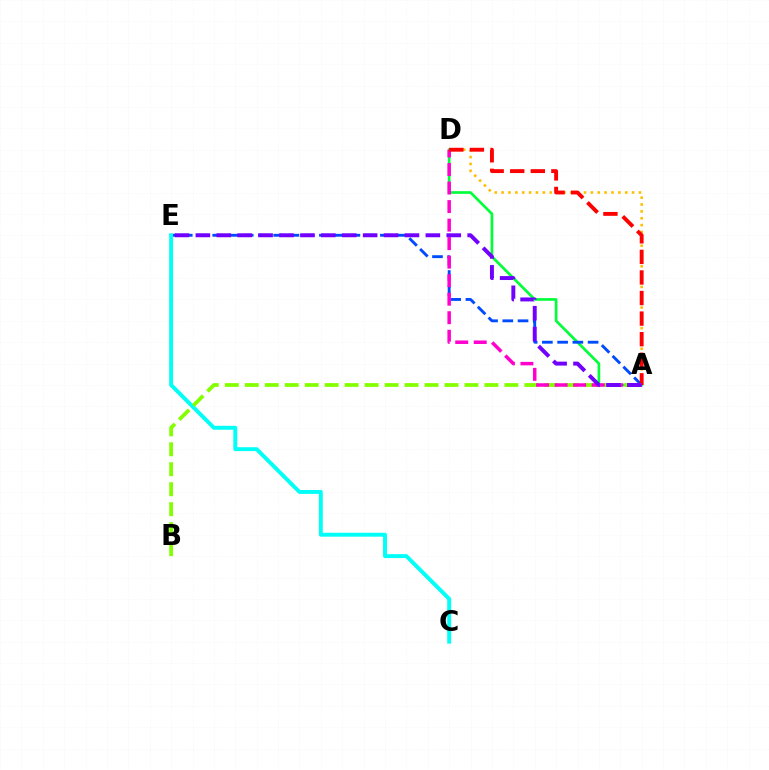{('A', 'D'): [{'color': '#00ff39', 'line_style': 'solid', 'thickness': 1.92}, {'color': '#ffbd00', 'line_style': 'dotted', 'thickness': 1.87}, {'color': '#ff00cf', 'line_style': 'dashed', 'thickness': 2.52}, {'color': '#ff0000', 'line_style': 'dashed', 'thickness': 2.79}], ('A', 'E'): [{'color': '#004bff', 'line_style': 'dashed', 'thickness': 2.07}, {'color': '#7200ff', 'line_style': 'dashed', 'thickness': 2.84}], ('C', 'E'): [{'color': '#00fff6', 'line_style': 'solid', 'thickness': 2.82}], ('A', 'B'): [{'color': '#84ff00', 'line_style': 'dashed', 'thickness': 2.71}]}